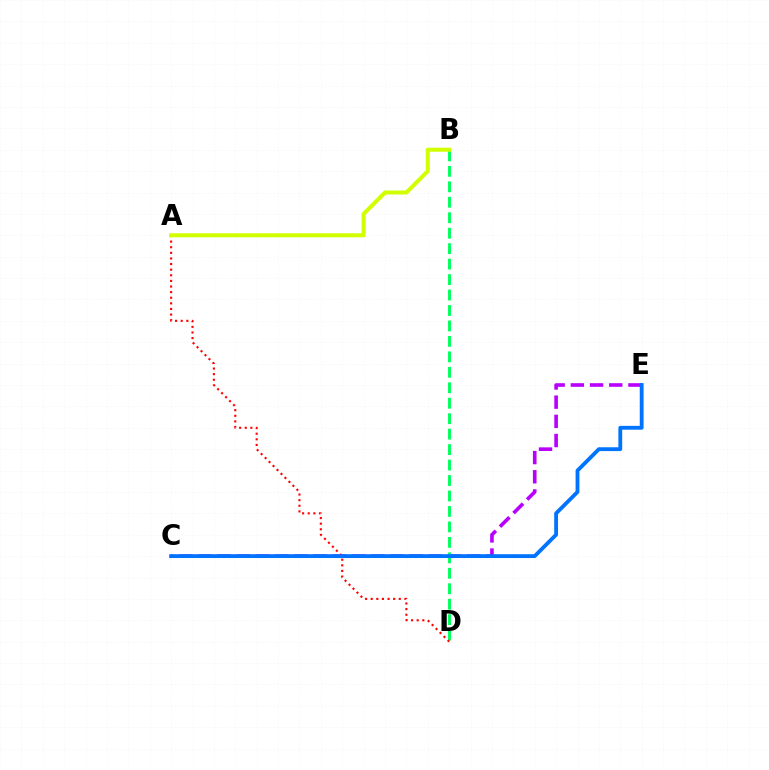{('C', 'E'): [{'color': '#b900ff', 'line_style': 'dashed', 'thickness': 2.61}, {'color': '#0074ff', 'line_style': 'solid', 'thickness': 2.76}], ('B', 'D'): [{'color': '#00ff5c', 'line_style': 'dashed', 'thickness': 2.1}], ('A', 'D'): [{'color': '#ff0000', 'line_style': 'dotted', 'thickness': 1.52}], ('A', 'B'): [{'color': '#d1ff00', 'line_style': 'solid', 'thickness': 2.9}]}